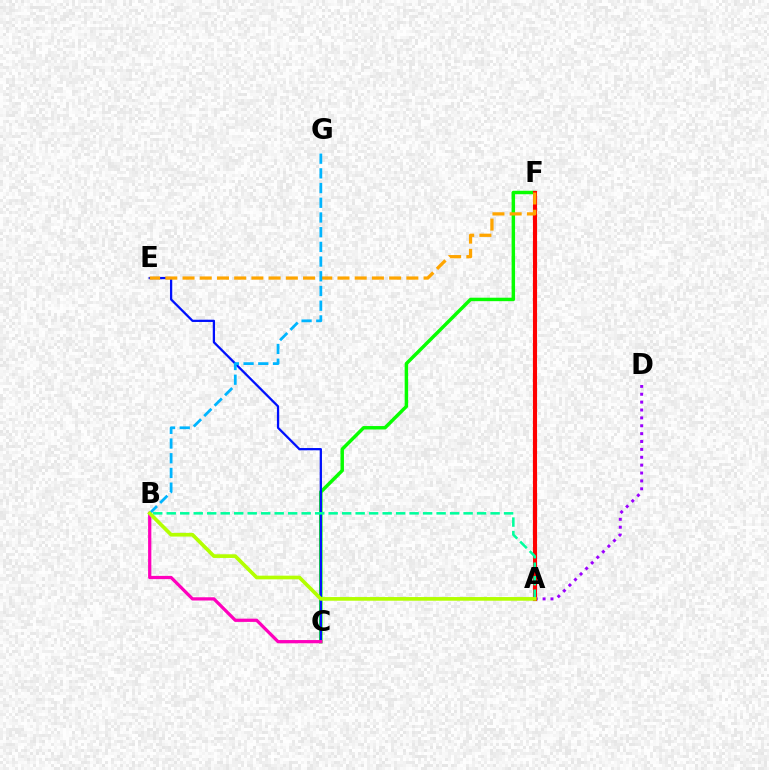{('C', 'F'): [{'color': '#08ff00', 'line_style': 'solid', 'thickness': 2.49}], ('A', 'D'): [{'color': '#9b00ff', 'line_style': 'dotted', 'thickness': 2.14}], ('A', 'F'): [{'color': '#ff0000', 'line_style': 'solid', 'thickness': 2.97}], ('C', 'E'): [{'color': '#0010ff', 'line_style': 'solid', 'thickness': 1.64}], ('A', 'B'): [{'color': '#00ff9d', 'line_style': 'dashed', 'thickness': 1.83}, {'color': '#b3ff00', 'line_style': 'solid', 'thickness': 2.64}], ('E', 'F'): [{'color': '#ffa500', 'line_style': 'dashed', 'thickness': 2.34}], ('B', 'C'): [{'color': '#ff00bd', 'line_style': 'solid', 'thickness': 2.33}], ('B', 'G'): [{'color': '#00b5ff', 'line_style': 'dashed', 'thickness': 2.0}]}